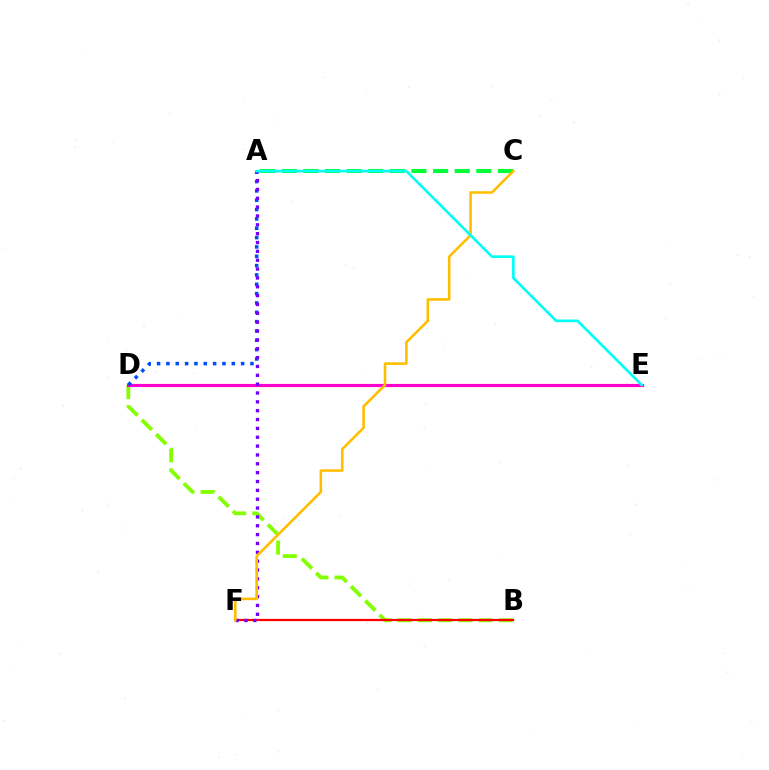{('A', 'C'): [{'color': '#00ff39', 'line_style': 'dashed', 'thickness': 2.94}], ('B', 'D'): [{'color': '#84ff00', 'line_style': 'dashed', 'thickness': 2.75}], ('B', 'F'): [{'color': '#ff0000', 'line_style': 'solid', 'thickness': 1.61}], ('D', 'E'): [{'color': '#ff00cf', 'line_style': 'solid', 'thickness': 2.27}], ('A', 'D'): [{'color': '#004bff', 'line_style': 'dotted', 'thickness': 2.54}], ('A', 'F'): [{'color': '#7200ff', 'line_style': 'dotted', 'thickness': 2.4}], ('C', 'F'): [{'color': '#ffbd00', 'line_style': 'solid', 'thickness': 1.85}], ('A', 'E'): [{'color': '#00fff6', 'line_style': 'solid', 'thickness': 1.89}]}